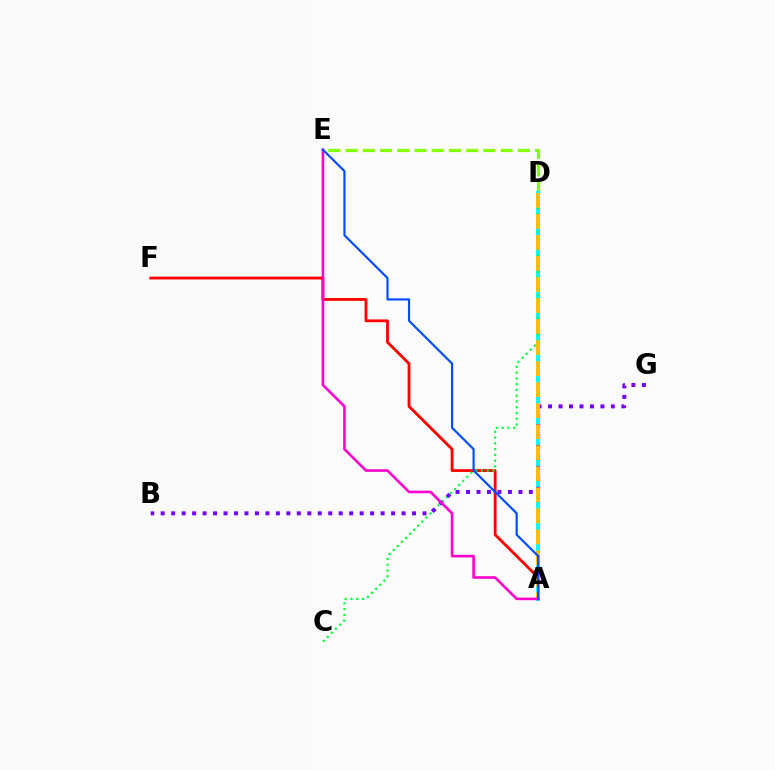{('A', 'F'): [{'color': '#ff0000', 'line_style': 'solid', 'thickness': 2.03}], ('D', 'E'): [{'color': '#84ff00', 'line_style': 'dashed', 'thickness': 2.34}], ('A', 'D'): [{'color': '#00fff6', 'line_style': 'solid', 'thickness': 2.82}, {'color': '#ffbd00', 'line_style': 'dashed', 'thickness': 2.86}], ('C', 'D'): [{'color': '#00ff39', 'line_style': 'dotted', 'thickness': 1.57}], ('B', 'G'): [{'color': '#7200ff', 'line_style': 'dotted', 'thickness': 2.85}], ('A', 'E'): [{'color': '#ff00cf', 'line_style': 'solid', 'thickness': 1.87}, {'color': '#004bff', 'line_style': 'solid', 'thickness': 1.56}]}